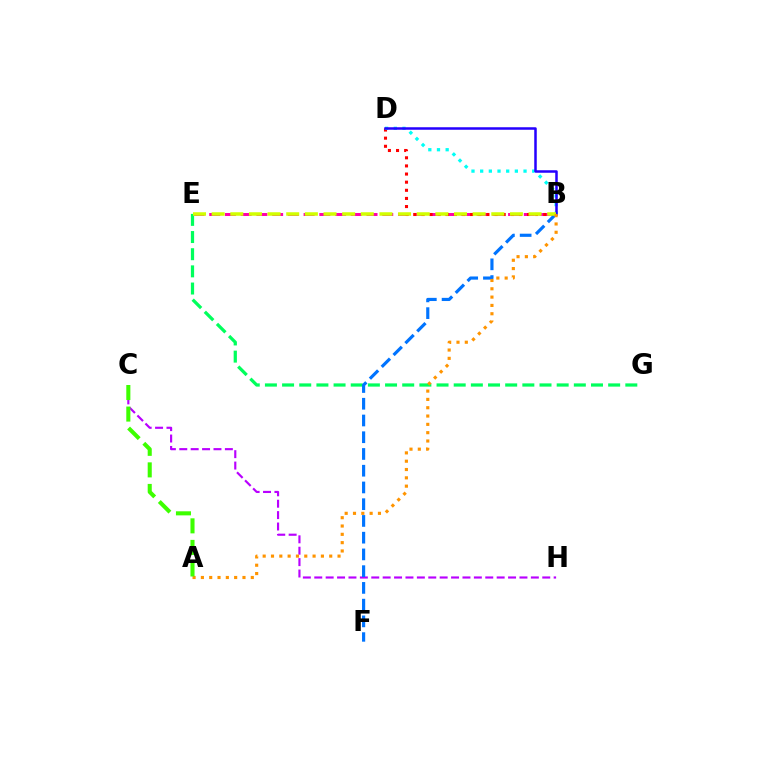{('B', 'E'): [{'color': '#ff00ac', 'line_style': 'dashed', 'thickness': 2.14}, {'color': '#d1ff00', 'line_style': 'dashed', 'thickness': 2.53}], ('B', 'D'): [{'color': '#ff0000', 'line_style': 'dotted', 'thickness': 2.21}, {'color': '#00fff6', 'line_style': 'dotted', 'thickness': 2.36}, {'color': '#2500ff', 'line_style': 'solid', 'thickness': 1.81}], ('E', 'G'): [{'color': '#00ff5c', 'line_style': 'dashed', 'thickness': 2.33}], ('C', 'H'): [{'color': '#b900ff', 'line_style': 'dashed', 'thickness': 1.55}], ('B', 'F'): [{'color': '#0074ff', 'line_style': 'dashed', 'thickness': 2.27}], ('A', 'B'): [{'color': '#ff9400', 'line_style': 'dotted', 'thickness': 2.26}], ('A', 'C'): [{'color': '#3dff00', 'line_style': 'dashed', 'thickness': 2.93}]}